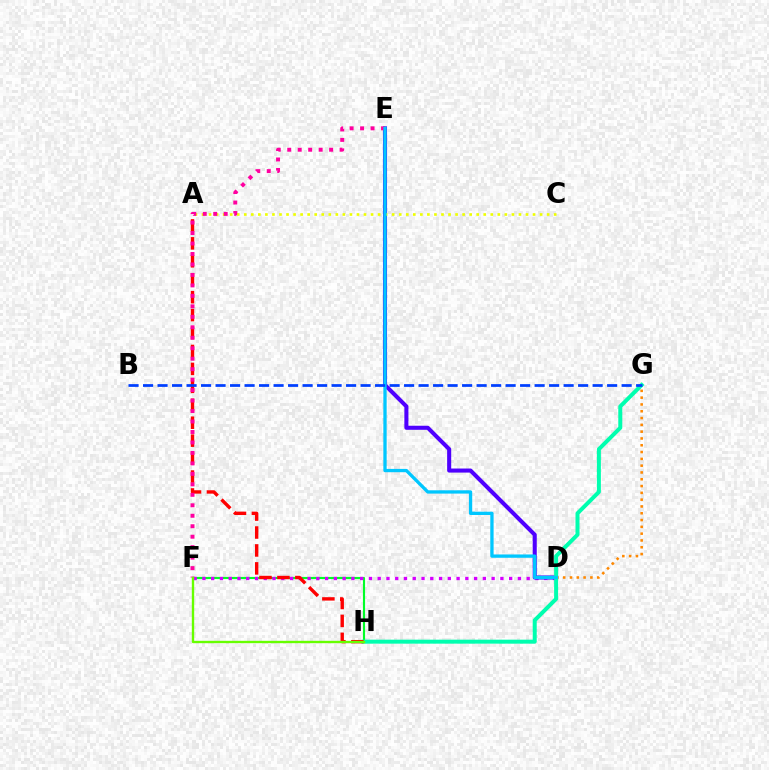{('F', 'H'): [{'color': '#00ff27', 'line_style': 'solid', 'thickness': 1.54}, {'color': '#66ff00', 'line_style': 'solid', 'thickness': 1.71}], ('D', 'F'): [{'color': '#d600ff', 'line_style': 'dotted', 'thickness': 2.38}], ('D', 'E'): [{'color': '#4f00ff', 'line_style': 'solid', 'thickness': 2.93}, {'color': '#00c7ff', 'line_style': 'solid', 'thickness': 2.38}], ('D', 'G'): [{'color': '#ff8800', 'line_style': 'dotted', 'thickness': 1.85}], ('A', 'C'): [{'color': '#eeff00', 'line_style': 'dotted', 'thickness': 1.91}], ('G', 'H'): [{'color': '#00ffaf', 'line_style': 'solid', 'thickness': 2.87}], ('A', 'H'): [{'color': '#ff0000', 'line_style': 'dashed', 'thickness': 2.44}], ('E', 'F'): [{'color': '#ff00a0', 'line_style': 'dotted', 'thickness': 2.84}], ('B', 'G'): [{'color': '#003fff', 'line_style': 'dashed', 'thickness': 1.97}]}